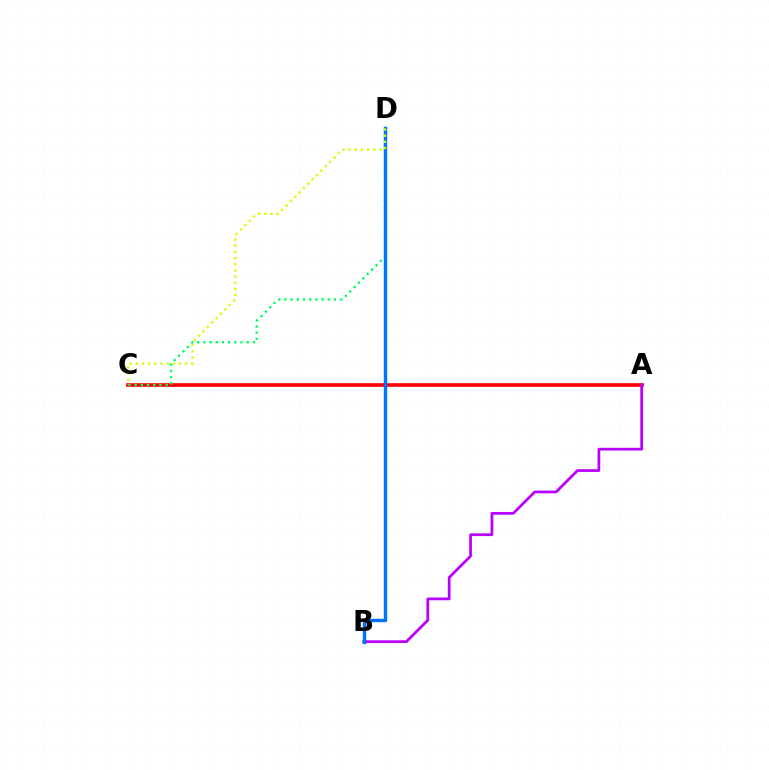{('A', 'C'): [{'color': '#ff0000', 'line_style': 'solid', 'thickness': 2.62}], ('A', 'B'): [{'color': '#b900ff', 'line_style': 'solid', 'thickness': 1.97}], ('C', 'D'): [{'color': '#00ff5c', 'line_style': 'dotted', 'thickness': 1.68}, {'color': '#d1ff00', 'line_style': 'dotted', 'thickness': 1.68}], ('B', 'D'): [{'color': '#0074ff', 'line_style': 'solid', 'thickness': 2.45}]}